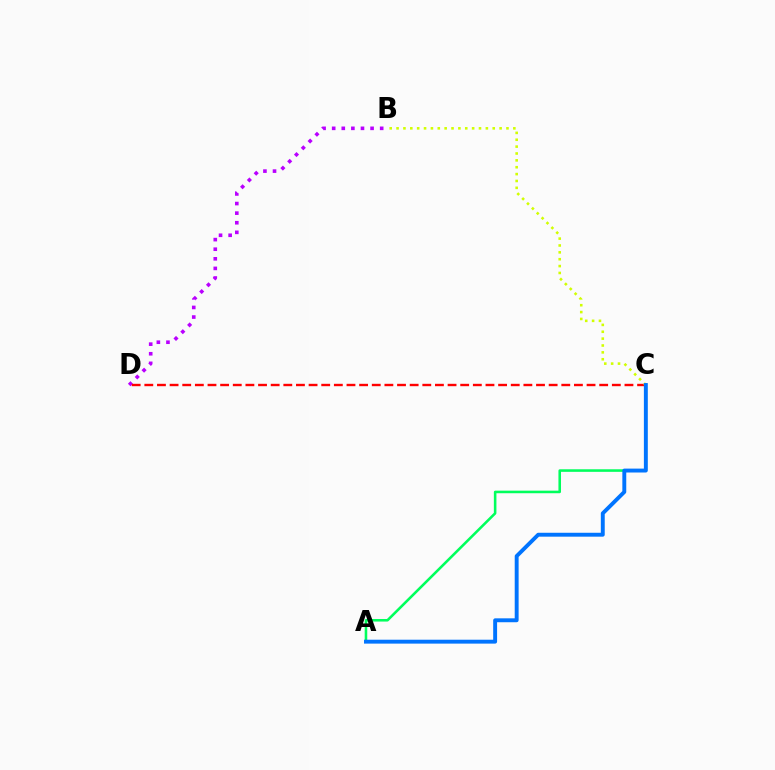{('A', 'C'): [{'color': '#00ff5c', 'line_style': 'solid', 'thickness': 1.85}, {'color': '#0074ff', 'line_style': 'solid', 'thickness': 2.81}], ('B', 'D'): [{'color': '#b900ff', 'line_style': 'dotted', 'thickness': 2.61}], ('C', 'D'): [{'color': '#ff0000', 'line_style': 'dashed', 'thickness': 1.72}], ('B', 'C'): [{'color': '#d1ff00', 'line_style': 'dotted', 'thickness': 1.87}]}